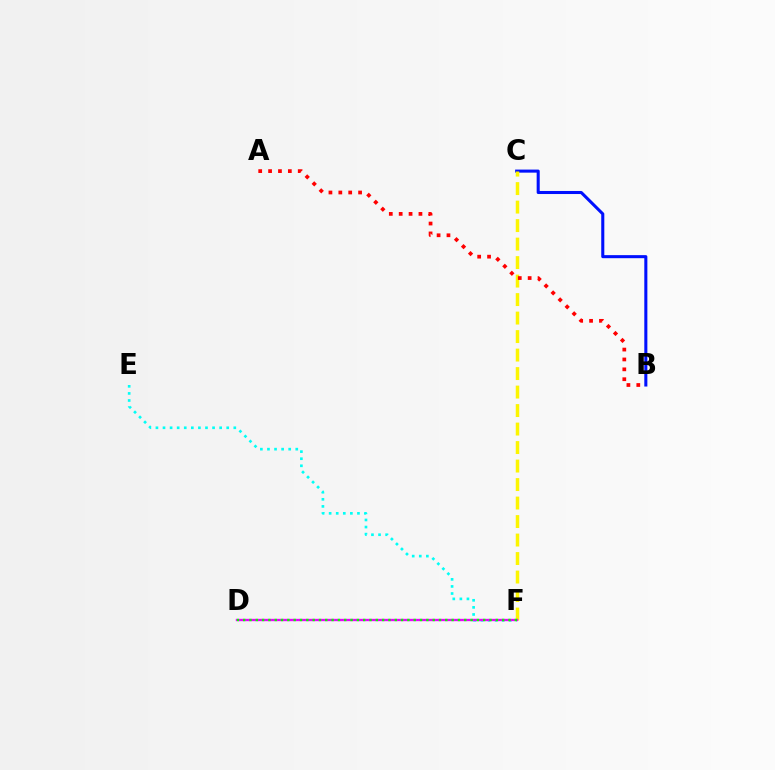{('B', 'C'): [{'color': '#0010ff', 'line_style': 'solid', 'thickness': 2.2}], ('C', 'F'): [{'color': '#fcf500', 'line_style': 'dashed', 'thickness': 2.51}], ('E', 'F'): [{'color': '#00fff6', 'line_style': 'dotted', 'thickness': 1.92}], ('A', 'B'): [{'color': '#ff0000', 'line_style': 'dotted', 'thickness': 2.68}], ('D', 'F'): [{'color': '#ee00ff', 'line_style': 'solid', 'thickness': 1.68}, {'color': '#08ff00', 'line_style': 'dotted', 'thickness': 1.72}]}